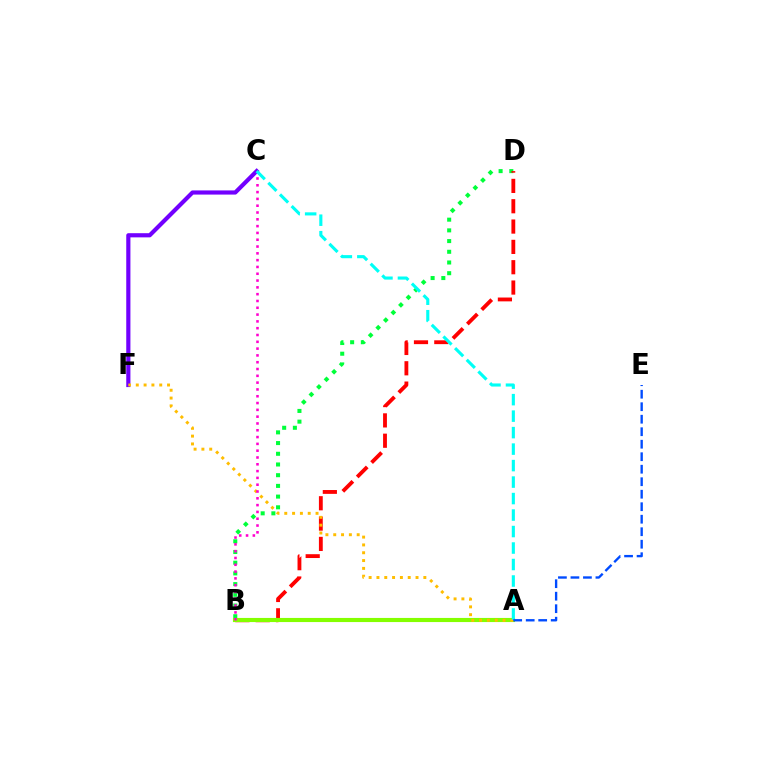{('B', 'D'): [{'color': '#00ff39', 'line_style': 'dotted', 'thickness': 2.91}, {'color': '#ff0000', 'line_style': 'dashed', 'thickness': 2.76}], ('A', 'B'): [{'color': '#84ff00', 'line_style': 'solid', 'thickness': 2.97}], ('C', 'F'): [{'color': '#7200ff', 'line_style': 'solid', 'thickness': 3.0}], ('A', 'F'): [{'color': '#ffbd00', 'line_style': 'dotted', 'thickness': 2.12}], ('B', 'C'): [{'color': '#ff00cf', 'line_style': 'dotted', 'thickness': 1.85}], ('A', 'C'): [{'color': '#00fff6', 'line_style': 'dashed', 'thickness': 2.24}], ('A', 'E'): [{'color': '#004bff', 'line_style': 'dashed', 'thickness': 1.7}]}